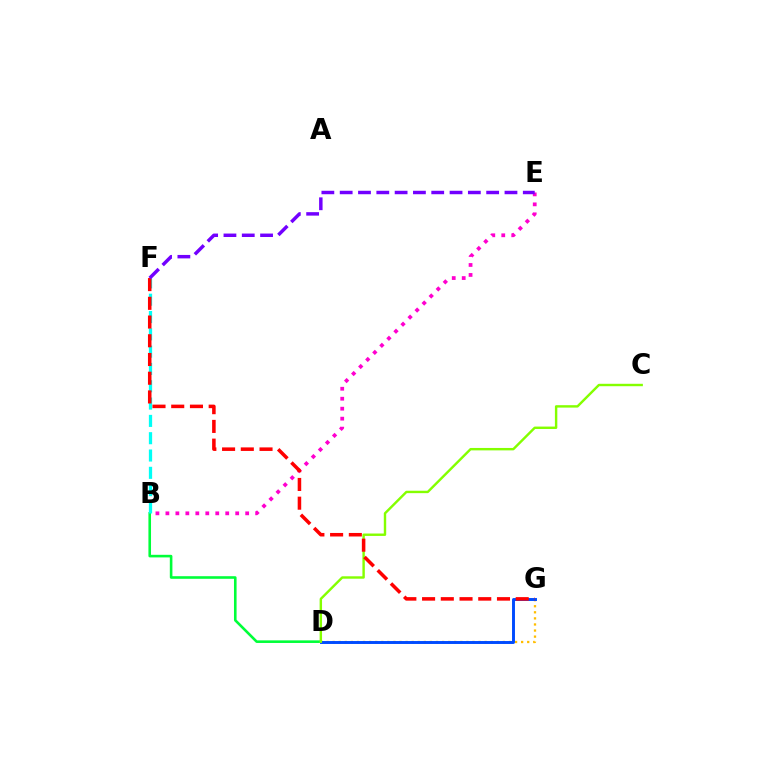{('B', 'D'): [{'color': '#00ff39', 'line_style': 'solid', 'thickness': 1.87}], ('D', 'G'): [{'color': '#ffbd00', 'line_style': 'dotted', 'thickness': 1.65}, {'color': '#004bff', 'line_style': 'solid', 'thickness': 2.11}], ('B', 'E'): [{'color': '#ff00cf', 'line_style': 'dotted', 'thickness': 2.71}], ('C', 'D'): [{'color': '#84ff00', 'line_style': 'solid', 'thickness': 1.74}], ('B', 'F'): [{'color': '#00fff6', 'line_style': 'dashed', 'thickness': 2.35}], ('F', 'G'): [{'color': '#ff0000', 'line_style': 'dashed', 'thickness': 2.54}], ('E', 'F'): [{'color': '#7200ff', 'line_style': 'dashed', 'thickness': 2.49}]}